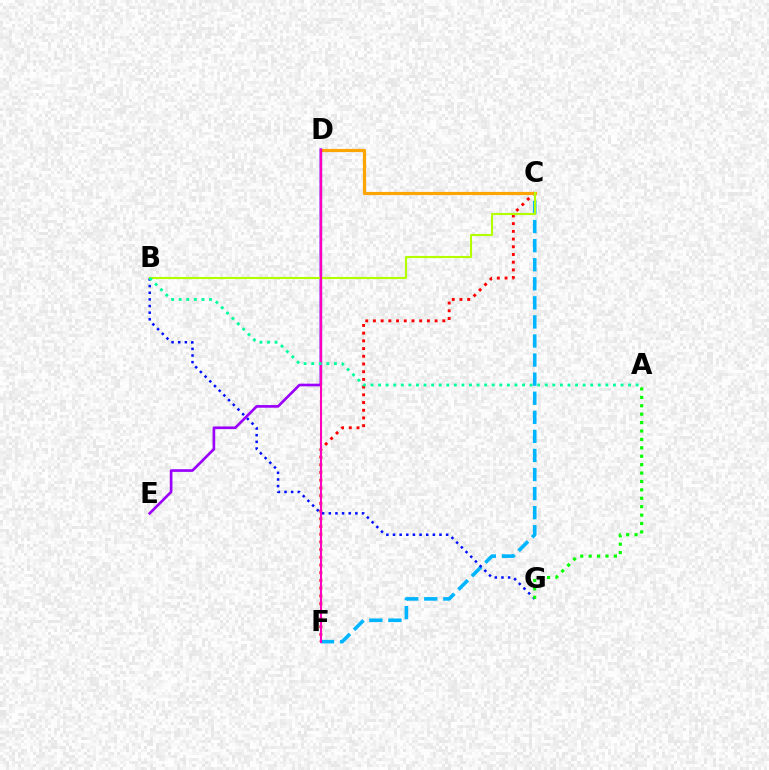{('C', 'F'): [{'color': '#ff0000', 'line_style': 'dotted', 'thickness': 2.09}, {'color': '#00b5ff', 'line_style': 'dashed', 'thickness': 2.59}], ('B', 'G'): [{'color': '#0010ff', 'line_style': 'dotted', 'thickness': 1.8}], ('C', 'D'): [{'color': '#ffa500', 'line_style': 'solid', 'thickness': 2.28}], ('D', 'E'): [{'color': '#9b00ff', 'line_style': 'solid', 'thickness': 1.91}], ('B', 'C'): [{'color': '#b3ff00', 'line_style': 'solid', 'thickness': 1.54}], ('D', 'F'): [{'color': '#ff00bd', 'line_style': 'solid', 'thickness': 1.5}], ('A', 'G'): [{'color': '#08ff00', 'line_style': 'dotted', 'thickness': 2.29}], ('A', 'B'): [{'color': '#00ff9d', 'line_style': 'dotted', 'thickness': 2.06}]}